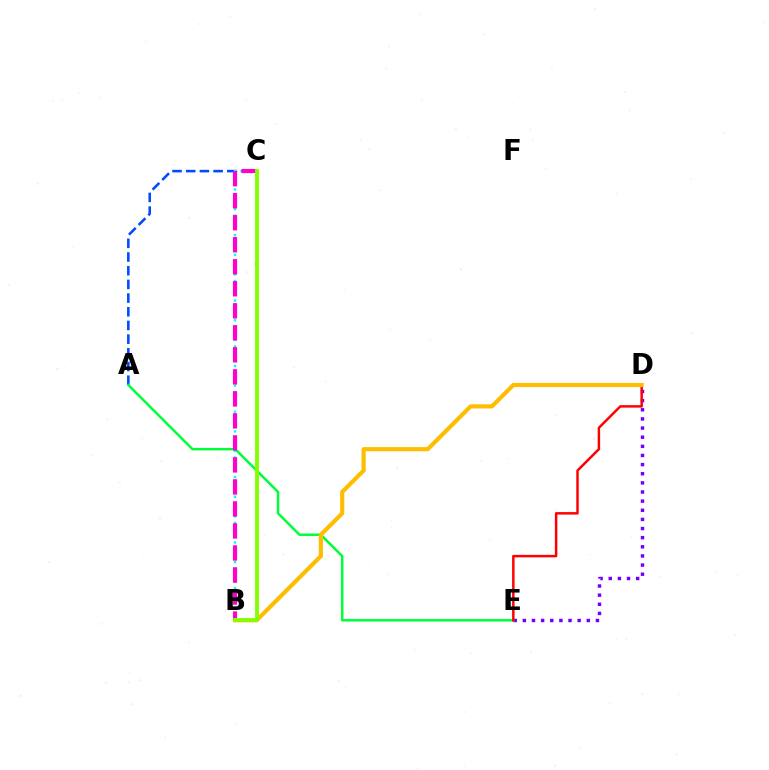{('D', 'E'): [{'color': '#7200ff', 'line_style': 'dotted', 'thickness': 2.48}, {'color': '#ff0000', 'line_style': 'solid', 'thickness': 1.78}], ('A', 'C'): [{'color': '#004bff', 'line_style': 'dashed', 'thickness': 1.86}], ('A', 'E'): [{'color': '#00ff39', 'line_style': 'solid', 'thickness': 1.79}], ('B', 'C'): [{'color': '#00fff6', 'line_style': 'dotted', 'thickness': 1.78}, {'color': '#ff00cf', 'line_style': 'dashed', 'thickness': 2.99}, {'color': '#84ff00', 'line_style': 'solid', 'thickness': 2.78}], ('B', 'D'): [{'color': '#ffbd00', 'line_style': 'solid', 'thickness': 2.99}]}